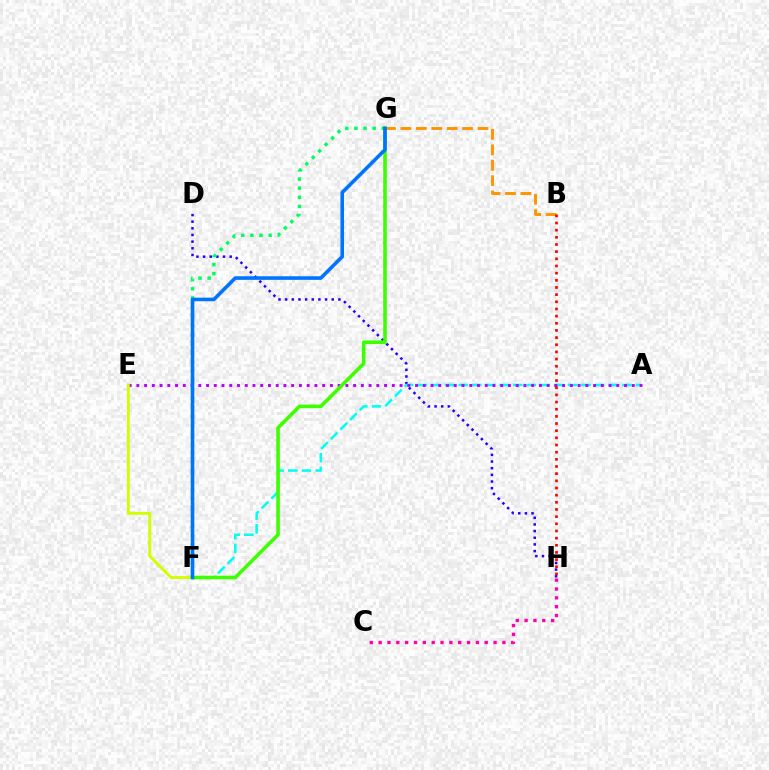{('D', 'H'): [{'color': '#2500ff', 'line_style': 'dotted', 'thickness': 1.81}], ('B', 'G'): [{'color': '#ff9400', 'line_style': 'dashed', 'thickness': 2.09}], ('A', 'F'): [{'color': '#00fff6', 'line_style': 'dashed', 'thickness': 1.85}], ('A', 'E'): [{'color': '#b900ff', 'line_style': 'dotted', 'thickness': 2.1}], ('E', 'F'): [{'color': '#d1ff00', 'line_style': 'solid', 'thickness': 2.07}], ('F', 'G'): [{'color': '#3dff00', 'line_style': 'solid', 'thickness': 2.57}, {'color': '#00ff5c', 'line_style': 'dotted', 'thickness': 2.48}, {'color': '#0074ff', 'line_style': 'solid', 'thickness': 2.59}], ('B', 'H'): [{'color': '#ff0000', 'line_style': 'dotted', 'thickness': 1.95}], ('C', 'H'): [{'color': '#ff00ac', 'line_style': 'dotted', 'thickness': 2.4}]}